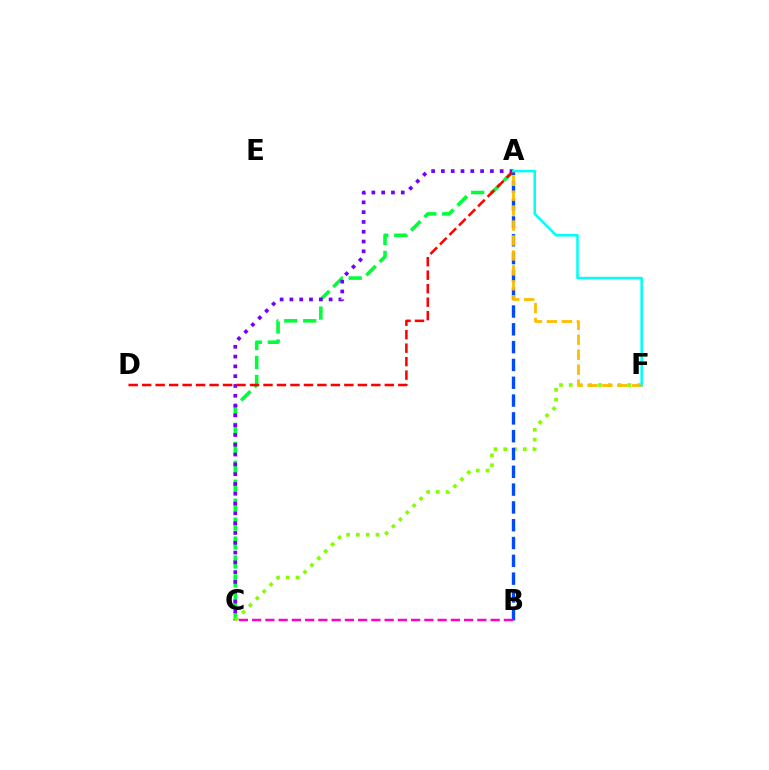{('A', 'C'): [{'color': '#00ff39', 'line_style': 'dashed', 'thickness': 2.57}, {'color': '#7200ff', 'line_style': 'dotted', 'thickness': 2.66}], ('C', 'F'): [{'color': '#84ff00', 'line_style': 'dotted', 'thickness': 2.65}], ('A', 'B'): [{'color': '#004bff', 'line_style': 'dashed', 'thickness': 2.42}], ('A', 'F'): [{'color': '#ffbd00', 'line_style': 'dashed', 'thickness': 2.03}, {'color': '#00fff6', 'line_style': 'solid', 'thickness': 1.83}], ('A', 'D'): [{'color': '#ff0000', 'line_style': 'dashed', 'thickness': 1.83}], ('B', 'C'): [{'color': '#ff00cf', 'line_style': 'dashed', 'thickness': 1.8}]}